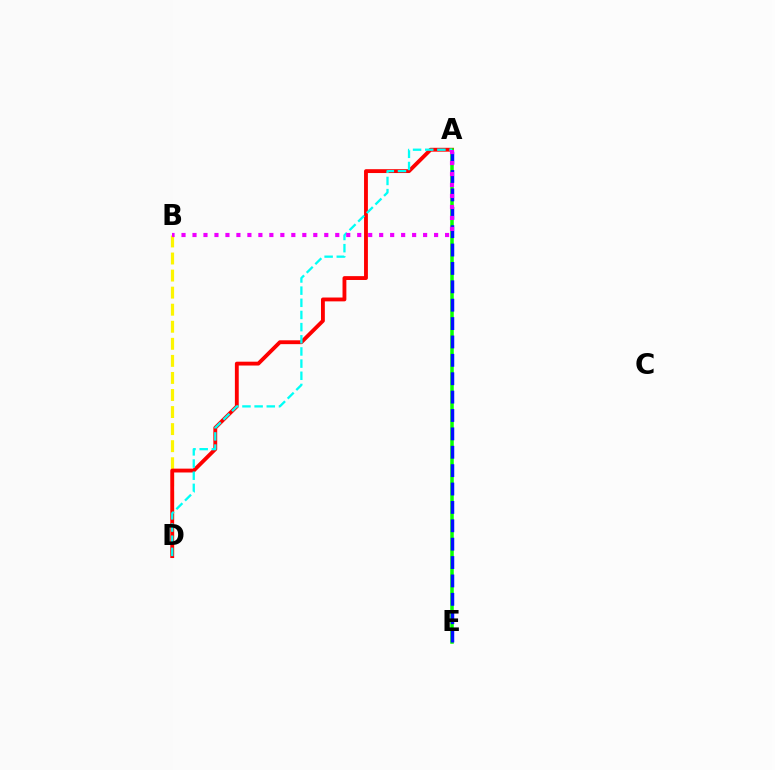{('B', 'D'): [{'color': '#fcf500', 'line_style': 'dashed', 'thickness': 2.32}], ('A', 'D'): [{'color': '#ff0000', 'line_style': 'solid', 'thickness': 2.77}, {'color': '#00fff6', 'line_style': 'dashed', 'thickness': 1.65}], ('A', 'E'): [{'color': '#08ff00', 'line_style': 'solid', 'thickness': 2.54}, {'color': '#0010ff', 'line_style': 'dashed', 'thickness': 2.5}], ('A', 'B'): [{'color': '#ee00ff', 'line_style': 'dotted', 'thickness': 2.98}]}